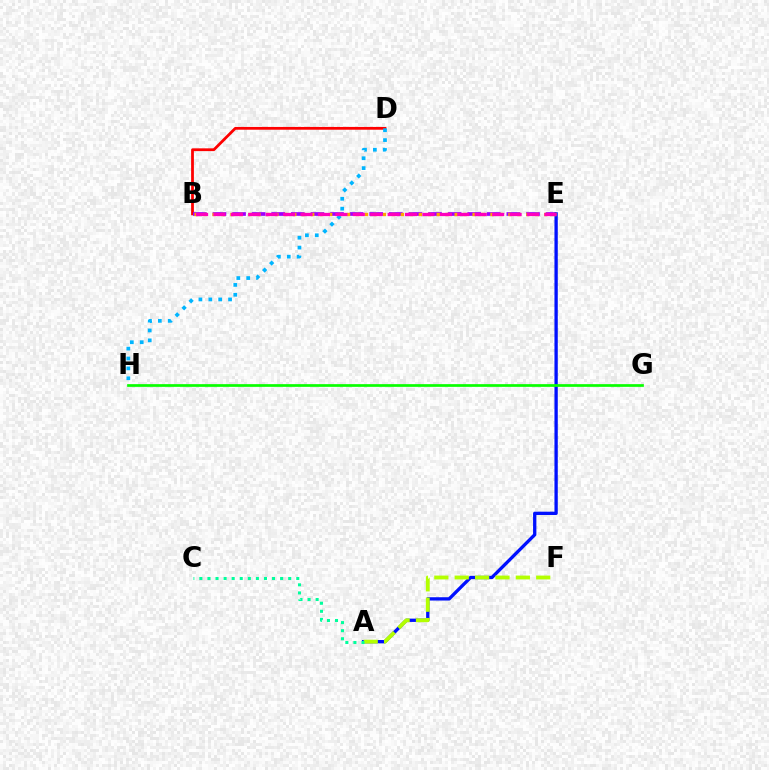{('B', 'D'): [{'color': '#ff0000', 'line_style': 'solid', 'thickness': 2.0}], ('B', 'E'): [{'color': '#9b00ff', 'line_style': 'dashed', 'thickness': 2.66}, {'color': '#ffa500', 'line_style': 'dotted', 'thickness': 2.44}, {'color': '#ff00bd', 'line_style': 'dashed', 'thickness': 2.37}], ('A', 'E'): [{'color': '#0010ff', 'line_style': 'solid', 'thickness': 2.38}], ('G', 'H'): [{'color': '#08ff00', 'line_style': 'solid', 'thickness': 1.94}], ('D', 'H'): [{'color': '#00b5ff', 'line_style': 'dotted', 'thickness': 2.69}], ('A', 'F'): [{'color': '#b3ff00', 'line_style': 'dashed', 'thickness': 2.77}], ('A', 'C'): [{'color': '#00ff9d', 'line_style': 'dotted', 'thickness': 2.19}]}